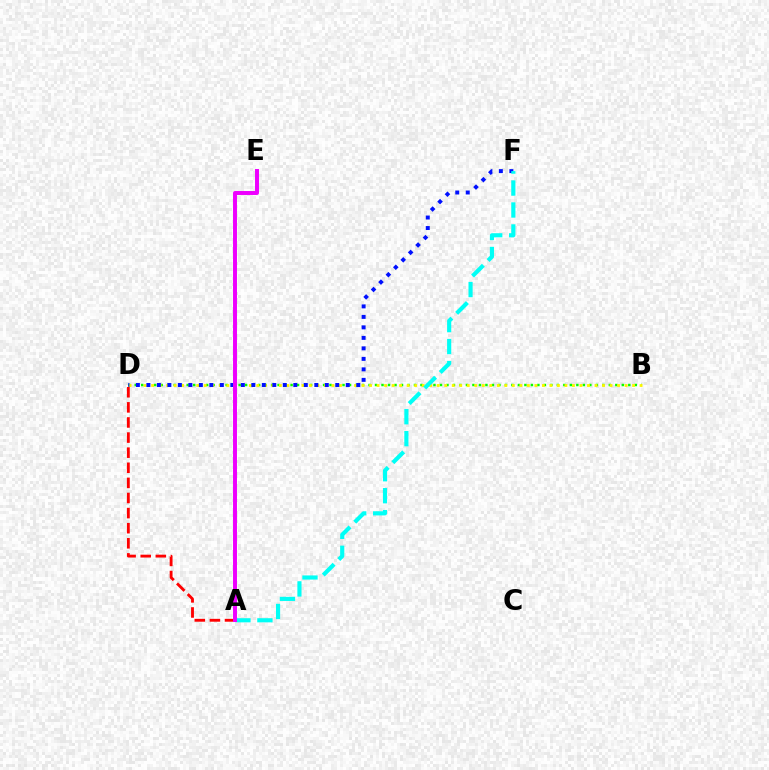{('B', 'D'): [{'color': '#08ff00', 'line_style': 'dotted', 'thickness': 1.76}, {'color': '#fcf500', 'line_style': 'dotted', 'thickness': 2.04}], ('A', 'D'): [{'color': '#ff0000', 'line_style': 'dashed', 'thickness': 2.05}], ('D', 'F'): [{'color': '#0010ff', 'line_style': 'dotted', 'thickness': 2.85}], ('A', 'F'): [{'color': '#00fff6', 'line_style': 'dashed', 'thickness': 2.98}], ('A', 'E'): [{'color': '#ee00ff', 'line_style': 'solid', 'thickness': 2.85}]}